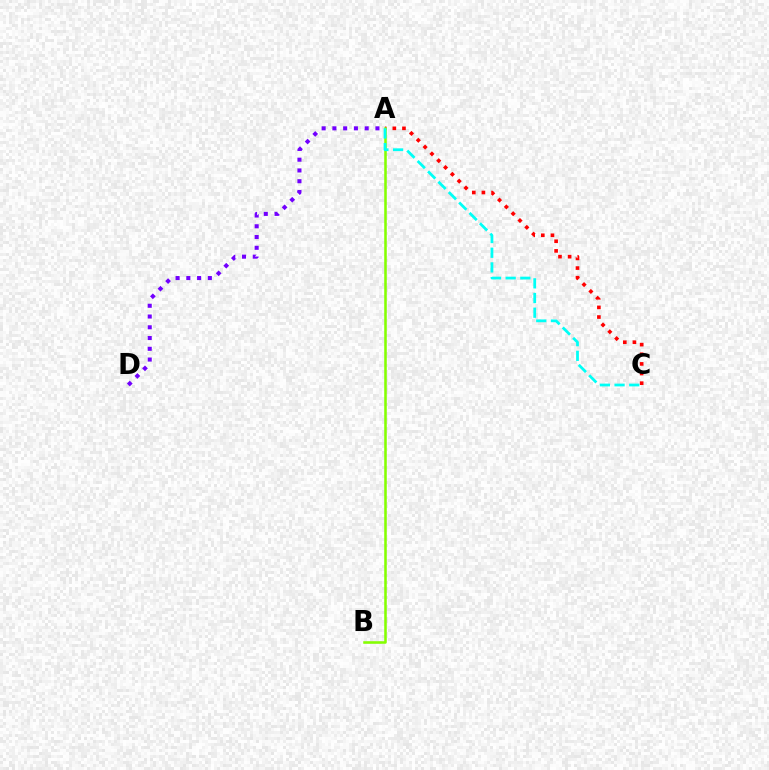{('A', 'C'): [{'color': '#ff0000', 'line_style': 'dotted', 'thickness': 2.62}, {'color': '#00fff6', 'line_style': 'dashed', 'thickness': 1.99}], ('A', 'B'): [{'color': '#84ff00', 'line_style': 'solid', 'thickness': 1.84}], ('A', 'D'): [{'color': '#7200ff', 'line_style': 'dotted', 'thickness': 2.92}]}